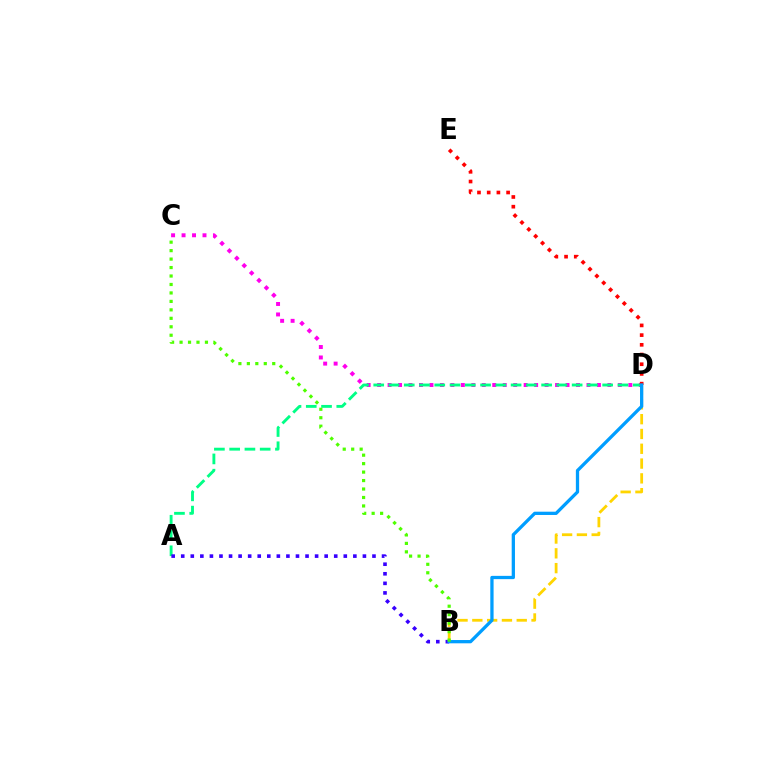{('B', 'D'): [{'color': '#ffd500', 'line_style': 'dashed', 'thickness': 2.01}, {'color': '#009eff', 'line_style': 'solid', 'thickness': 2.36}], ('C', 'D'): [{'color': '#ff00ed', 'line_style': 'dotted', 'thickness': 2.84}], ('A', 'D'): [{'color': '#00ff86', 'line_style': 'dashed', 'thickness': 2.07}], ('D', 'E'): [{'color': '#ff0000', 'line_style': 'dotted', 'thickness': 2.64}], ('A', 'B'): [{'color': '#3700ff', 'line_style': 'dotted', 'thickness': 2.6}], ('B', 'C'): [{'color': '#4fff00', 'line_style': 'dotted', 'thickness': 2.3}]}